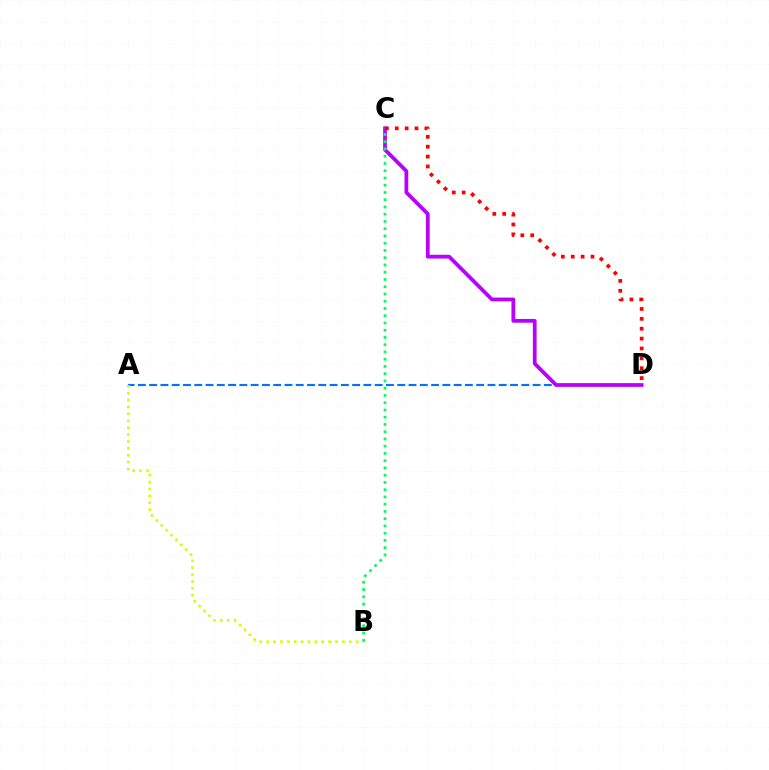{('A', 'D'): [{'color': '#0074ff', 'line_style': 'dashed', 'thickness': 1.53}], ('A', 'B'): [{'color': '#d1ff00', 'line_style': 'dotted', 'thickness': 1.87}], ('C', 'D'): [{'color': '#b900ff', 'line_style': 'solid', 'thickness': 2.71}, {'color': '#ff0000', 'line_style': 'dotted', 'thickness': 2.68}], ('B', 'C'): [{'color': '#00ff5c', 'line_style': 'dotted', 'thickness': 1.97}]}